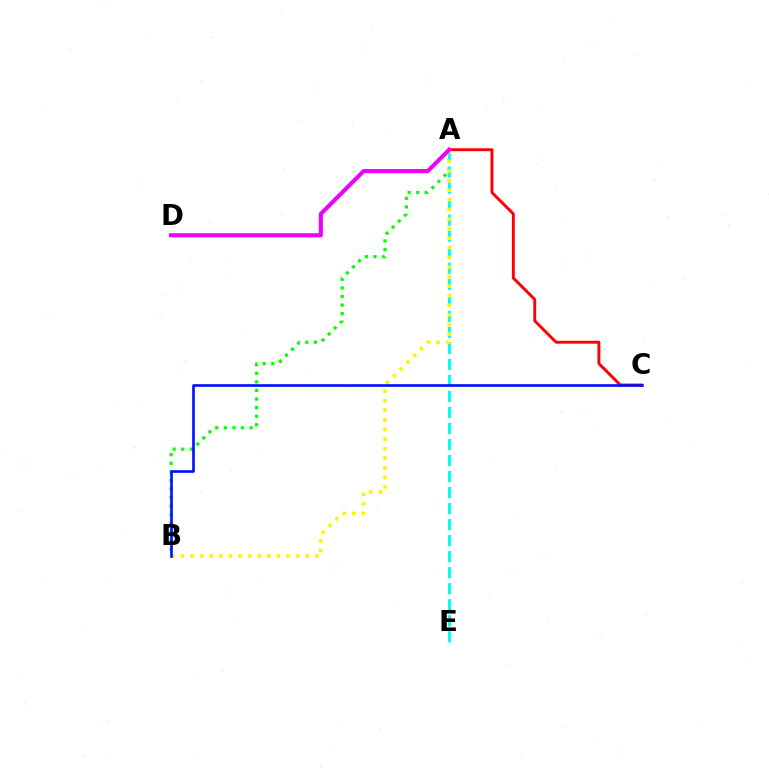{('A', 'B'): [{'color': '#08ff00', 'line_style': 'dotted', 'thickness': 2.33}, {'color': '#fcf500', 'line_style': 'dotted', 'thickness': 2.61}], ('A', 'E'): [{'color': '#00fff6', 'line_style': 'dashed', 'thickness': 2.18}], ('A', 'C'): [{'color': '#ff0000', 'line_style': 'solid', 'thickness': 2.09}], ('A', 'D'): [{'color': '#ee00ff', 'line_style': 'solid', 'thickness': 2.96}], ('B', 'C'): [{'color': '#0010ff', 'line_style': 'solid', 'thickness': 1.9}]}